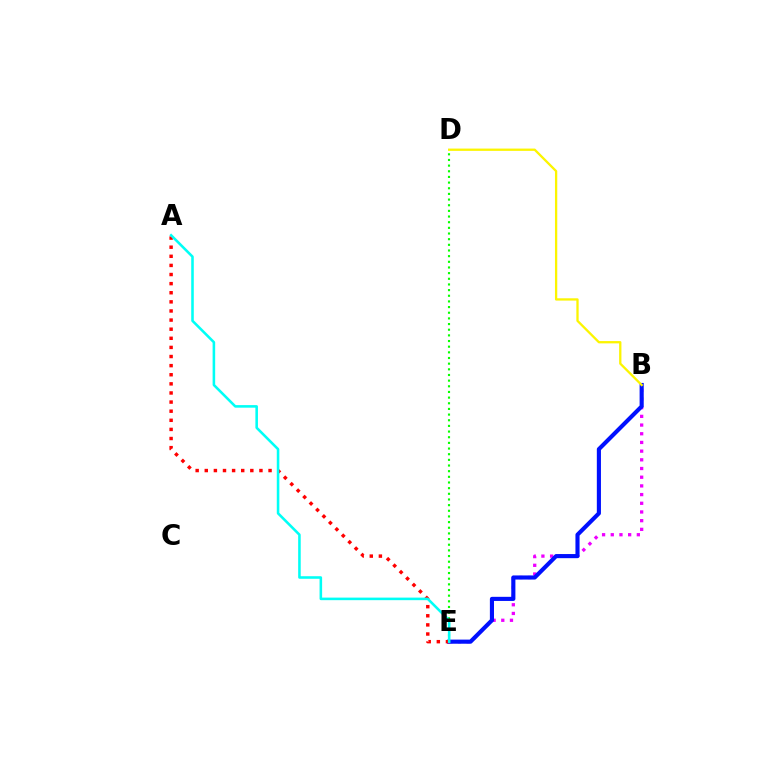{('B', 'E'): [{'color': '#ee00ff', 'line_style': 'dotted', 'thickness': 2.36}, {'color': '#0010ff', 'line_style': 'solid', 'thickness': 2.97}], ('B', 'D'): [{'color': '#fcf500', 'line_style': 'solid', 'thickness': 1.65}], ('D', 'E'): [{'color': '#08ff00', 'line_style': 'dotted', 'thickness': 1.54}], ('A', 'E'): [{'color': '#ff0000', 'line_style': 'dotted', 'thickness': 2.48}, {'color': '#00fff6', 'line_style': 'solid', 'thickness': 1.85}]}